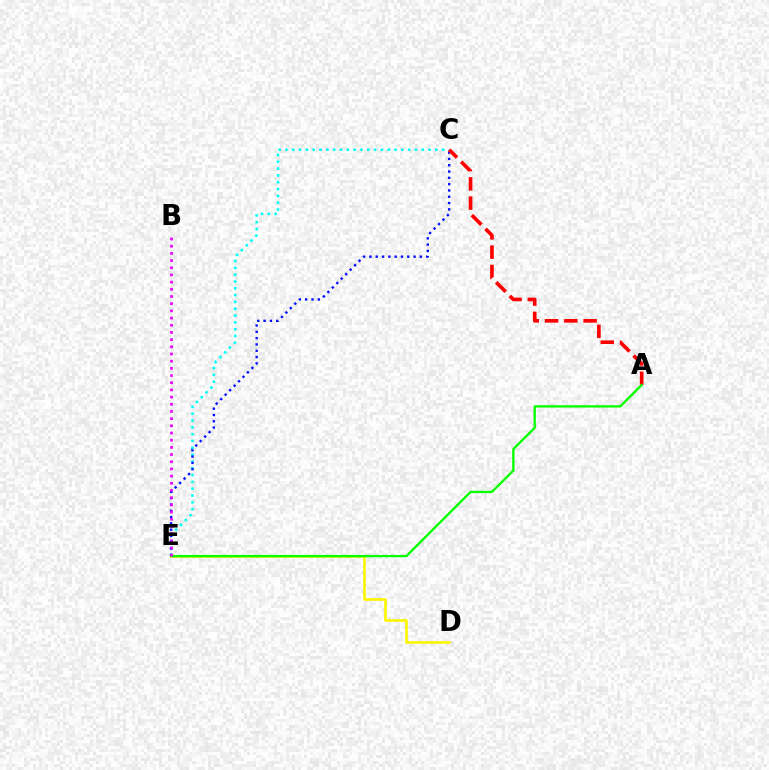{('C', 'E'): [{'color': '#00fff6', 'line_style': 'dotted', 'thickness': 1.85}, {'color': '#0010ff', 'line_style': 'dotted', 'thickness': 1.71}], ('A', 'C'): [{'color': '#ff0000', 'line_style': 'dashed', 'thickness': 2.62}], ('D', 'E'): [{'color': '#fcf500', 'line_style': 'solid', 'thickness': 1.91}], ('A', 'E'): [{'color': '#08ff00', 'line_style': 'solid', 'thickness': 1.67}], ('B', 'E'): [{'color': '#ee00ff', 'line_style': 'dotted', 'thickness': 1.95}]}